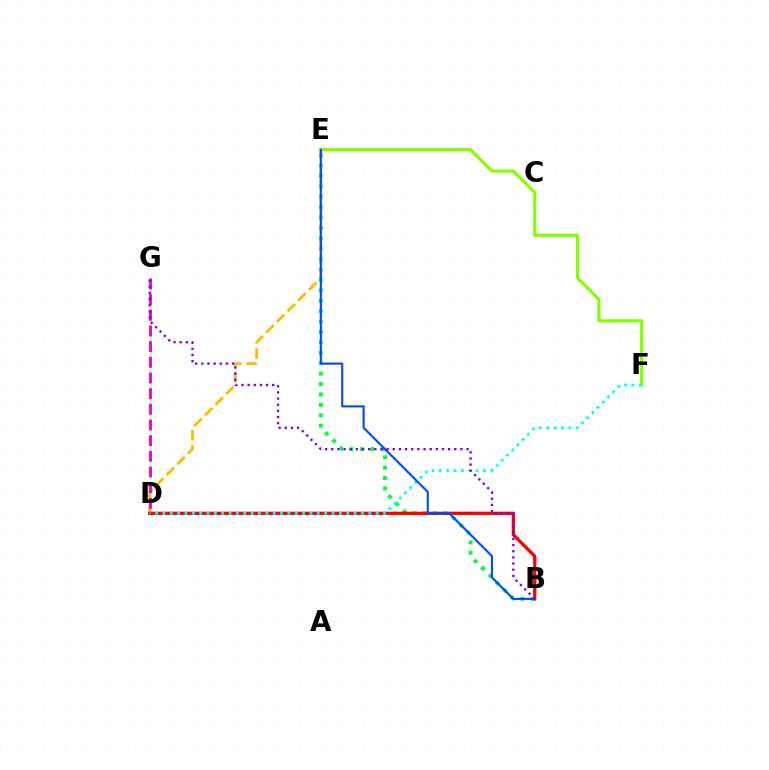{('B', 'E'): [{'color': '#00ff39', 'line_style': 'dotted', 'thickness': 2.83}, {'color': '#004bff', 'line_style': 'solid', 'thickness': 1.54}], ('D', 'E'): [{'color': '#ffbd00', 'line_style': 'dashed', 'thickness': 2.05}], ('B', 'D'): [{'color': '#ff0000', 'line_style': 'solid', 'thickness': 2.35}], ('D', 'G'): [{'color': '#ff00cf', 'line_style': 'dashed', 'thickness': 2.13}], ('E', 'F'): [{'color': '#84ff00', 'line_style': 'solid', 'thickness': 2.27}], ('D', 'F'): [{'color': '#00fff6', 'line_style': 'dotted', 'thickness': 2.0}], ('B', 'G'): [{'color': '#7200ff', 'line_style': 'dotted', 'thickness': 1.67}]}